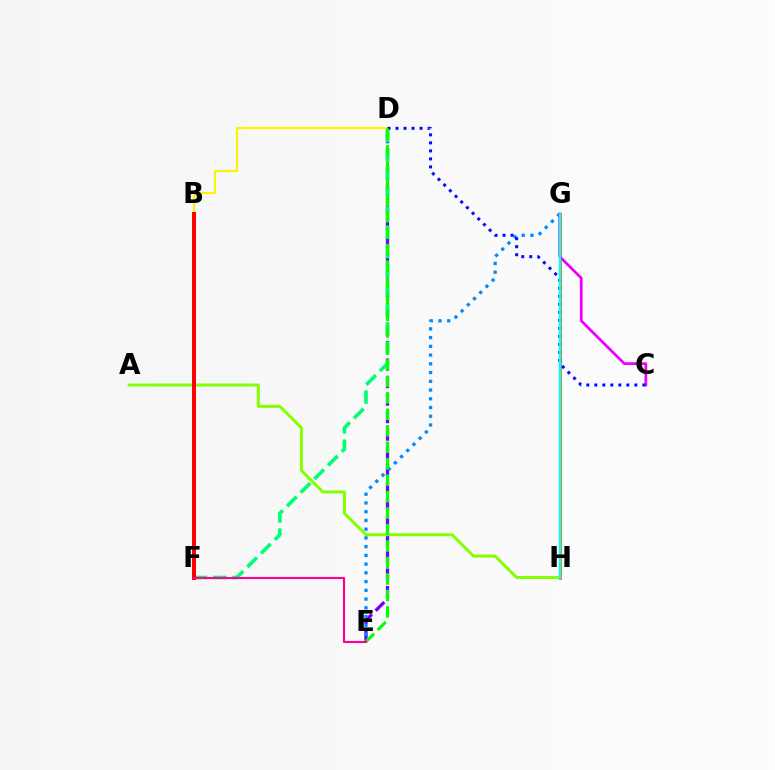{('D', 'E'): [{'color': '#7200ff', 'line_style': 'dashed', 'thickness': 2.38}, {'color': '#08ff00', 'line_style': 'dashed', 'thickness': 2.24}], ('A', 'H'): [{'color': '#84ff00', 'line_style': 'solid', 'thickness': 2.14}], ('B', 'D'): [{'color': '#fcf500', 'line_style': 'solid', 'thickness': 1.51}], ('D', 'F'): [{'color': '#00ff74', 'line_style': 'dashed', 'thickness': 2.62}], ('G', 'H'): [{'color': '#ff7c00', 'line_style': 'solid', 'thickness': 2.18}, {'color': '#00fff6', 'line_style': 'solid', 'thickness': 1.74}], ('E', 'G'): [{'color': '#008cff', 'line_style': 'dotted', 'thickness': 2.37}], ('B', 'F'): [{'color': '#ff0000', 'line_style': 'solid', 'thickness': 2.86}], ('C', 'G'): [{'color': '#ee00ff', 'line_style': 'solid', 'thickness': 1.97}], ('C', 'D'): [{'color': '#0010ff', 'line_style': 'dotted', 'thickness': 2.18}], ('E', 'F'): [{'color': '#ff0094', 'line_style': 'solid', 'thickness': 1.53}]}